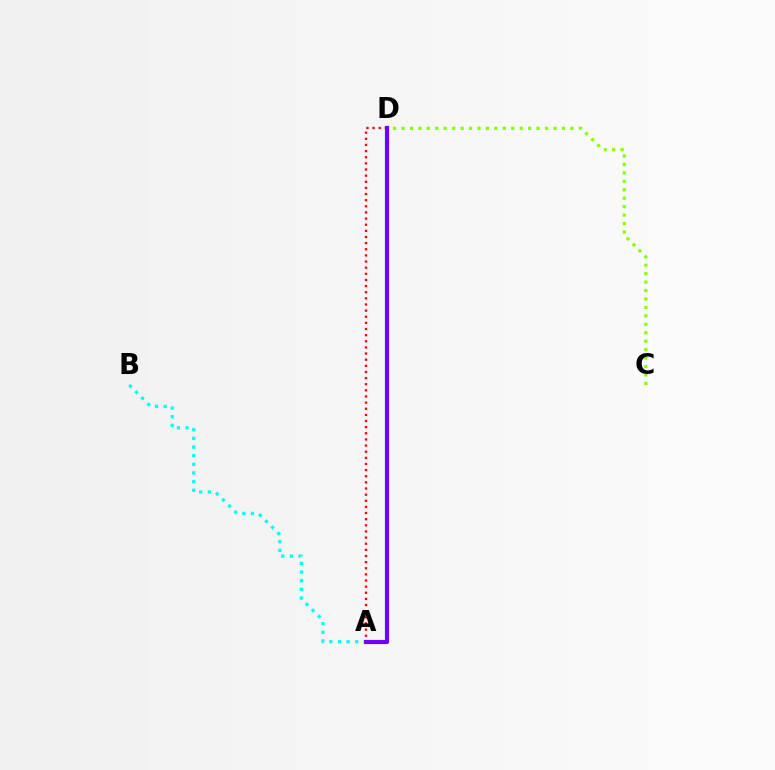{('C', 'D'): [{'color': '#84ff00', 'line_style': 'dotted', 'thickness': 2.29}], ('A', 'B'): [{'color': '#00fff6', 'line_style': 'dotted', 'thickness': 2.35}], ('A', 'D'): [{'color': '#ff0000', 'line_style': 'dotted', 'thickness': 1.67}, {'color': '#7200ff', 'line_style': 'solid', 'thickness': 3.0}]}